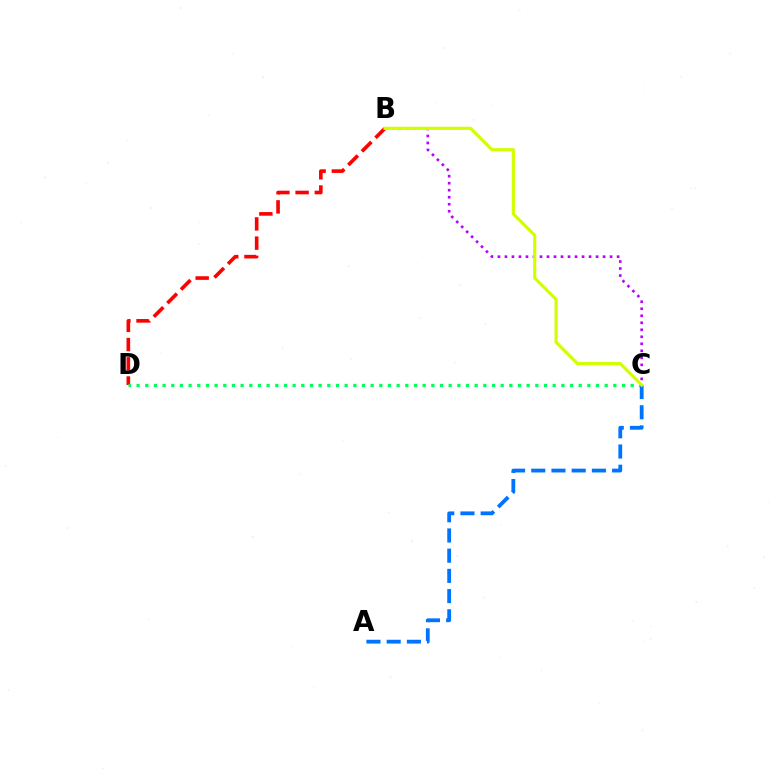{('B', 'D'): [{'color': '#ff0000', 'line_style': 'dashed', 'thickness': 2.61}], ('C', 'D'): [{'color': '#00ff5c', 'line_style': 'dotted', 'thickness': 2.36}], ('B', 'C'): [{'color': '#b900ff', 'line_style': 'dotted', 'thickness': 1.91}, {'color': '#d1ff00', 'line_style': 'solid', 'thickness': 2.28}], ('A', 'C'): [{'color': '#0074ff', 'line_style': 'dashed', 'thickness': 2.75}]}